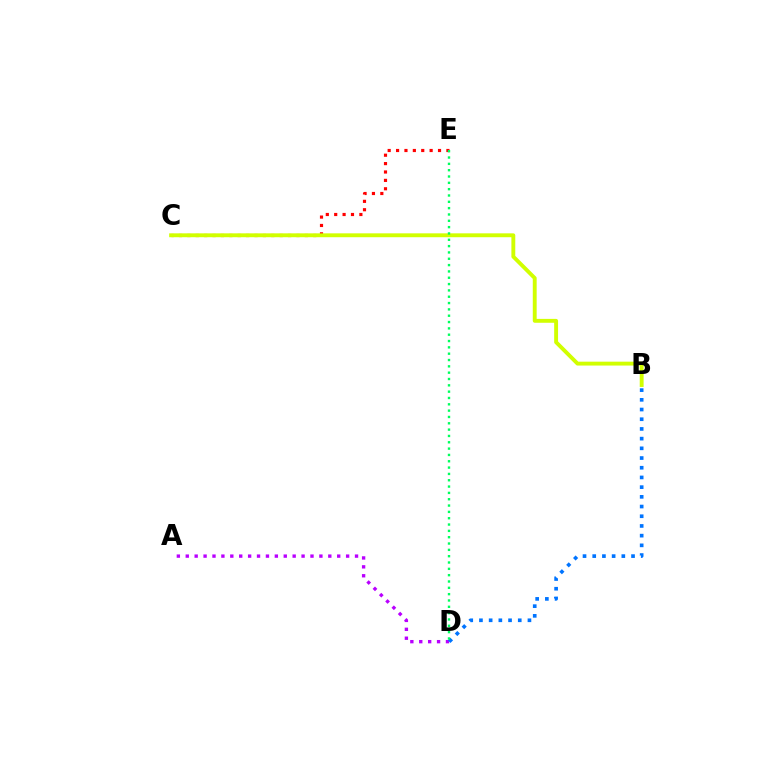{('A', 'D'): [{'color': '#b900ff', 'line_style': 'dotted', 'thickness': 2.42}], ('C', 'E'): [{'color': '#ff0000', 'line_style': 'dotted', 'thickness': 2.28}], ('B', 'C'): [{'color': '#d1ff00', 'line_style': 'solid', 'thickness': 2.8}], ('B', 'D'): [{'color': '#0074ff', 'line_style': 'dotted', 'thickness': 2.64}], ('D', 'E'): [{'color': '#00ff5c', 'line_style': 'dotted', 'thickness': 1.72}]}